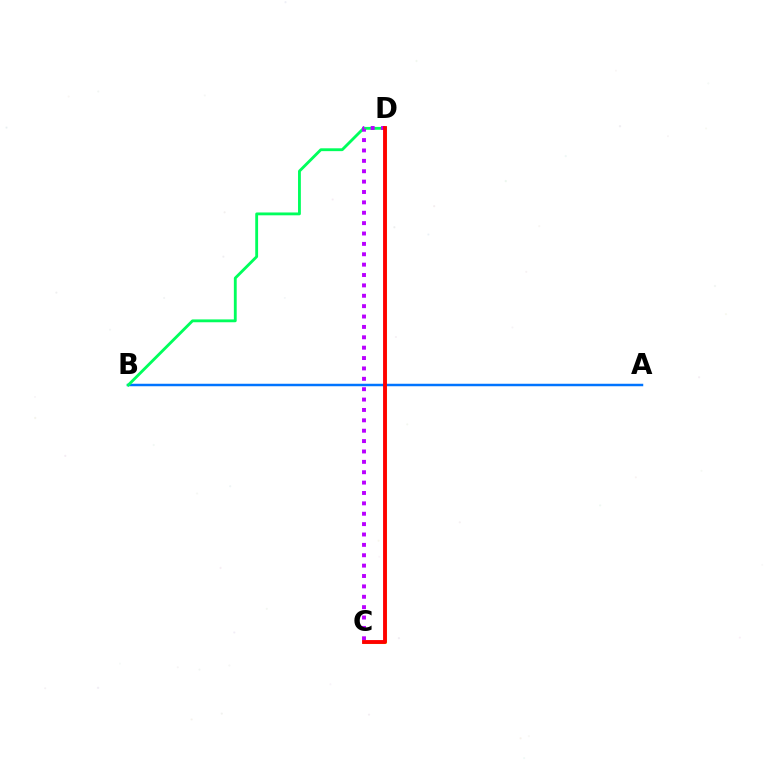{('C', 'D'): [{'color': '#d1ff00', 'line_style': 'solid', 'thickness': 2.2}, {'color': '#b900ff', 'line_style': 'dotted', 'thickness': 2.82}, {'color': '#ff0000', 'line_style': 'solid', 'thickness': 2.78}], ('A', 'B'): [{'color': '#0074ff', 'line_style': 'solid', 'thickness': 1.79}], ('B', 'D'): [{'color': '#00ff5c', 'line_style': 'solid', 'thickness': 2.05}]}